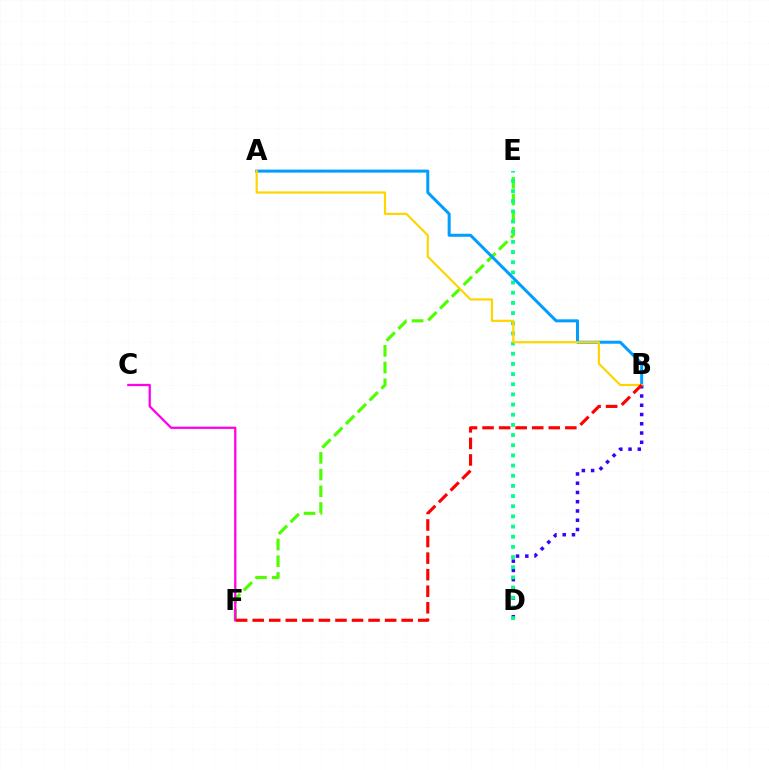{('E', 'F'): [{'color': '#4fff00', 'line_style': 'dashed', 'thickness': 2.27}], ('C', 'F'): [{'color': '#ff00ed', 'line_style': 'solid', 'thickness': 1.64}], ('B', 'D'): [{'color': '#3700ff', 'line_style': 'dotted', 'thickness': 2.51}], ('D', 'E'): [{'color': '#00ff86', 'line_style': 'dotted', 'thickness': 2.76}], ('A', 'B'): [{'color': '#009eff', 'line_style': 'solid', 'thickness': 2.17}, {'color': '#ffd500', 'line_style': 'solid', 'thickness': 1.57}], ('B', 'F'): [{'color': '#ff0000', 'line_style': 'dashed', 'thickness': 2.25}]}